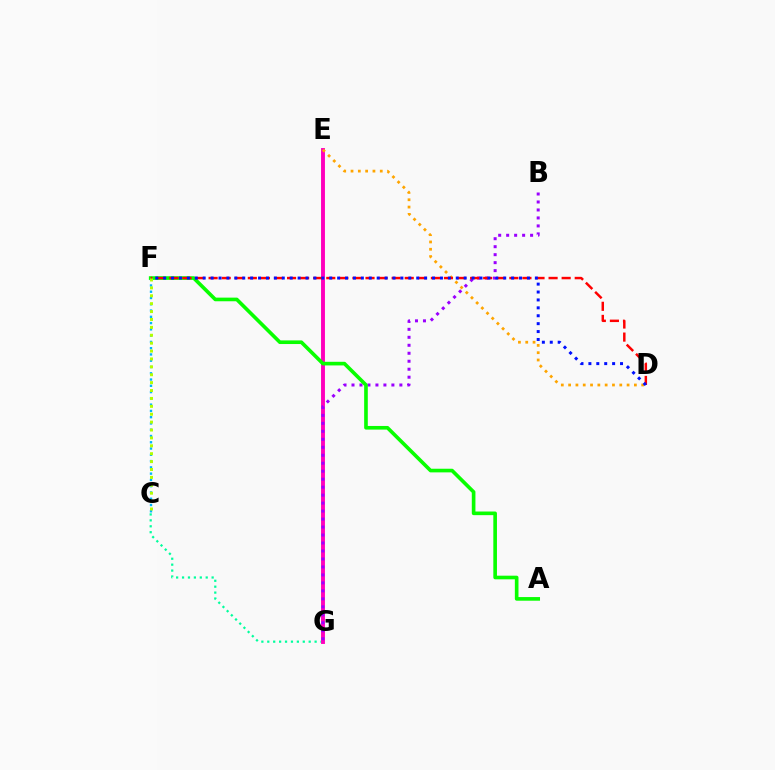{('C', 'G'): [{'color': '#00ff9d', 'line_style': 'dotted', 'thickness': 1.61}], ('C', 'F'): [{'color': '#00b5ff', 'line_style': 'dotted', 'thickness': 1.7}, {'color': '#b3ff00', 'line_style': 'dotted', 'thickness': 2.15}], ('E', 'G'): [{'color': '#ff00bd', 'line_style': 'solid', 'thickness': 2.81}], ('B', 'G'): [{'color': '#9b00ff', 'line_style': 'dotted', 'thickness': 2.17}], ('A', 'F'): [{'color': '#08ff00', 'line_style': 'solid', 'thickness': 2.62}], ('D', 'E'): [{'color': '#ffa500', 'line_style': 'dotted', 'thickness': 1.99}], ('D', 'F'): [{'color': '#ff0000', 'line_style': 'dashed', 'thickness': 1.78}, {'color': '#0010ff', 'line_style': 'dotted', 'thickness': 2.15}]}